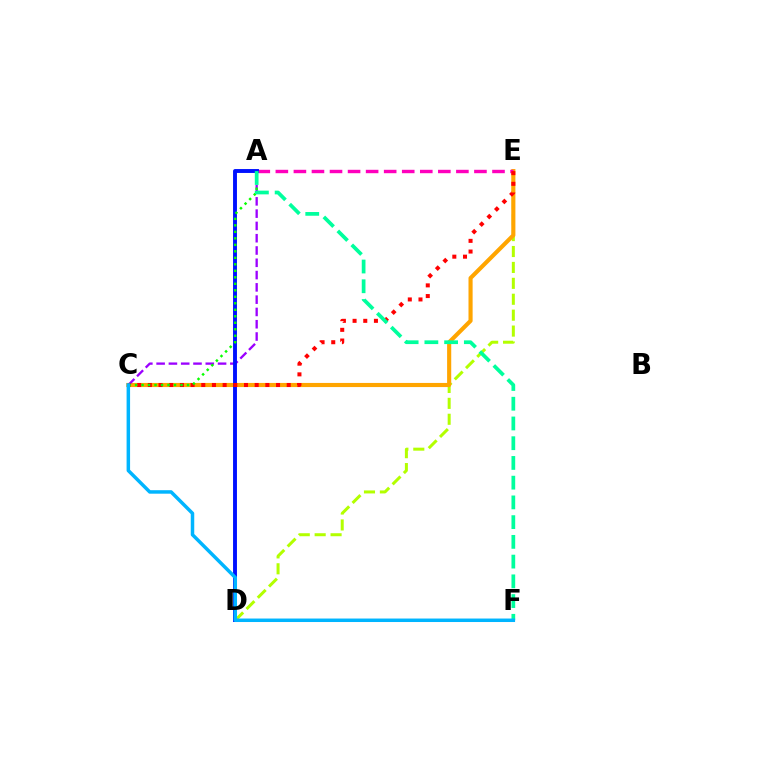{('D', 'E'): [{'color': '#b3ff00', 'line_style': 'dashed', 'thickness': 2.16}], ('C', 'E'): [{'color': '#ffa500', 'line_style': 'solid', 'thickness': 2.97}, {'color': '#ff0000', 'line_style': 'dotted', 'thickness': 2.9}], ('A', 'E'): [{'color': '#ff00bd', 'line_style': 'dashed', 'thickness': 2.45}], ('A', 'C'): [{'color': '#9b00ff', 'line_style': 'dashed', 'thickness': 1.67}, {'color': '#08ff00', 'line_style': 'dotted', 'thickness': 1.76}], ('A', 'D'): [{'color': '#0010ff', 'line_style': 'solid', 'thickness': 2.8}], ('A', 'F'): [{'color': '#00ff9d', 'line_style': 'dashed', 'thickness': 2.68}], ('C', 'F'): [{'color': '#00b5ff', 'line_style': 'solid', 'thickness': 2.51}]}